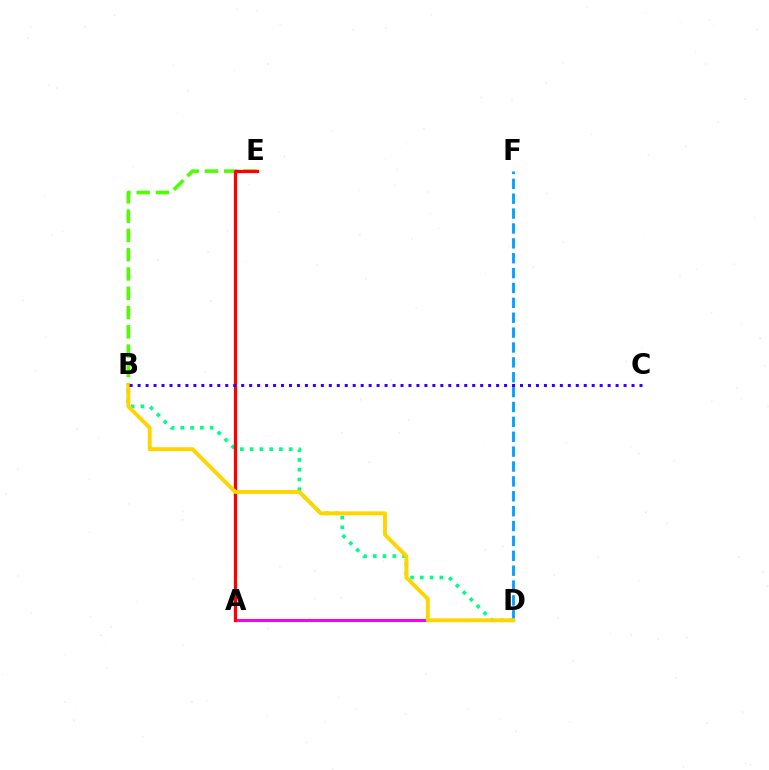{('D', 'F'): [{'color': '#009eff', 'line_style': 'dashed', 'thickness': 2.02}], ('B', 'D'): [{'color': '#00ff86', 'line_style': 'dotted', 'thickness': 2.65}, {'color': '#ffd500', 'line_style': 'solid', 'thickness': 2.81}], ('B', 'E'): [{'color': '#4fff00', 'line_style': 'dashed', 'thickness': 2.62}], ('A', 'D'): [{'color': '#ff00ed', 'line_style': 'solid', 'thickness': 2.15}], ('A', 'E'): [{'color': '#ff0000', 'line_style': 'solid', 'thickness': 2.35}], ('B', 'C'): [{'color': '#3700ff', 'line_style': 'dotted', 'thickness': 2.16}]}